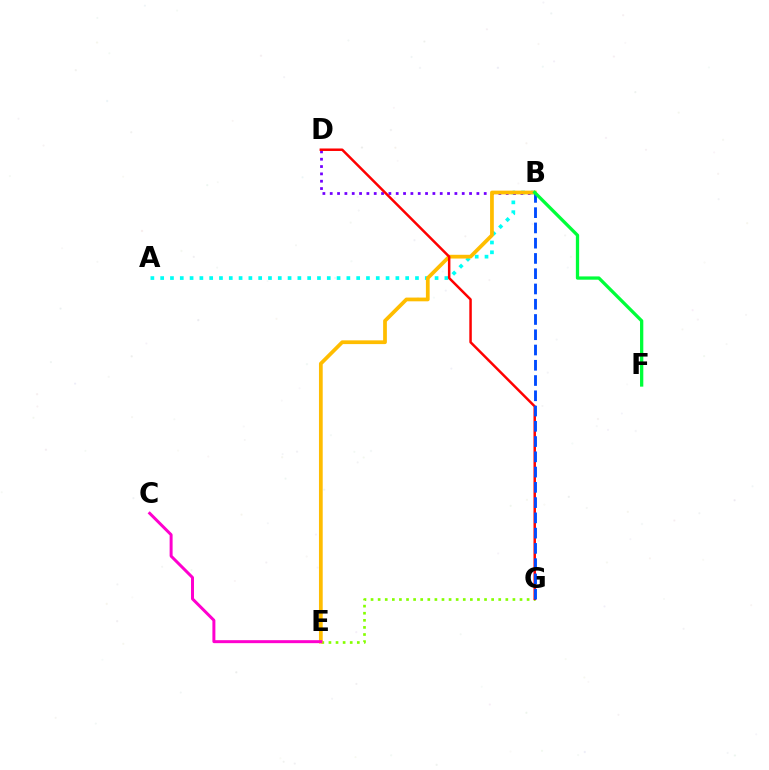{('E', 'G'): [{'color': '#84ff00', 'line_style': 'dotted', 'thickness': 1.93}], ('A', 'B'): [{'color': '#00fff6', 'line_style': 'dotted', 'thickness': 2.66}], ('B', 'D'): [{'color': '#7200ff', 'line_style': 'dotted', 'thickness': 1.99}], ('B', 'E'): [{'color': '#ffbd00', 'line_style': 'solid', 'thickness': 2.7}], ('D', 'G'): [{'color': '#ff0000', 'line_style': 'solid', 'thickness': 1.79}], ('B', 'G'): [{'color': '#004bff', 'line_style': 'dashed', 'thickness': 2.07}], ('C', 'E'): [{'color': '#ff00cf', 'line_style': 'solid', 'thickness': 2.15}], ('B', 'F'): [{'color': '#00ff39', 'line_style': 'solid', 'thickness': 2.36}]}